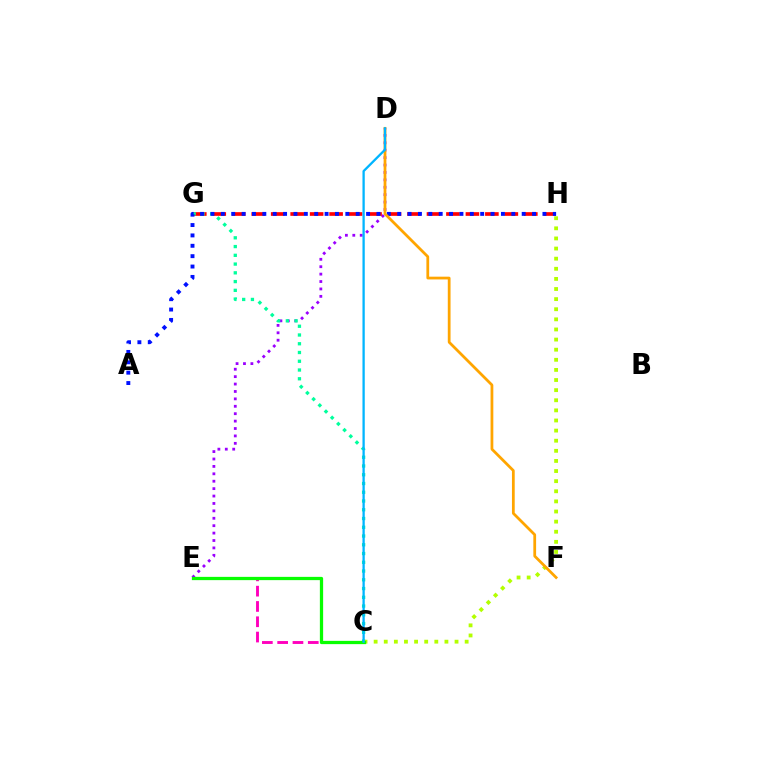{('D', 'E'): [{'color': '#9b00ff', 'line_style': 'dotted', 'thickness': 2.01}], ('G', 'H'): [{'color': '#ff0000', 'line_style': 'dashed', 'thickness': 2.65}], ('C', 'G'): [{'color': '#00ff9d', 'line_style': 'dotted', 'thickness': 2.38}], ('C', 'H'): [{'color': '#b3ff00', 'line_style': 'dotted', 'thickness': 2.75}], ('A', 'H'): [{'color': '#0010ff', 'line_style': 'dotted', 'thickness': 2.82}], ('C', 'E'): [{'color': '#ff00bd', 'line_style': 'dashed', 'thickness': 2.08}, {'color': '#08ff00', 'line_style': 'solid', 'thickness': 2.35}], ('D', 'F'): [{'color': '#ffa500', 'line_style': 'solid', 'thickness': 1.99}], ('C', 'D'): [{'color': '#00b5ff', 'line_style': 'solid', 'thickness': 1.65}]}